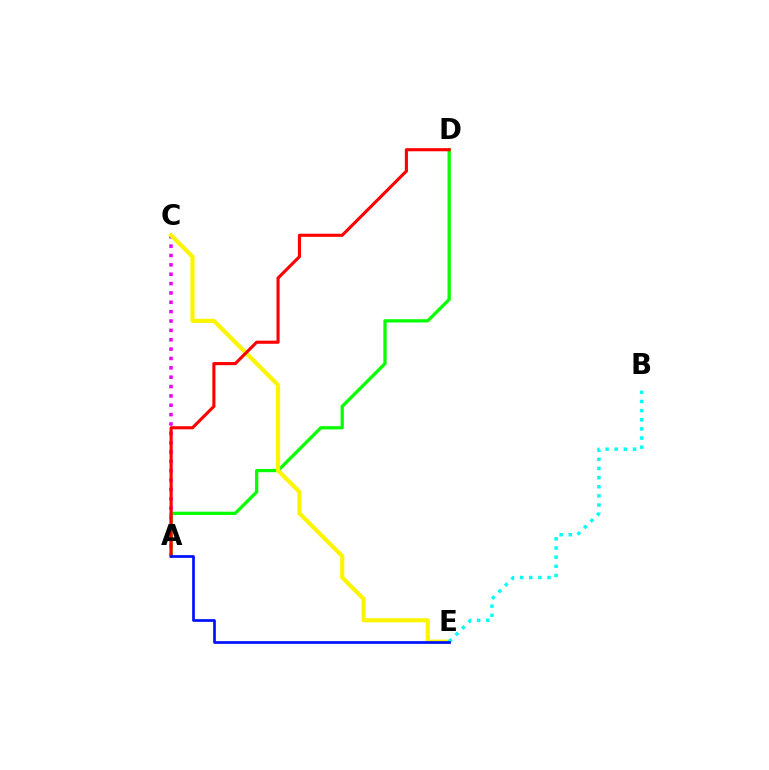{('A', 'C'): [{'color': '#ee00ff', 'line_style': 'dotted', 'thickness': 2.54}], ('A', 'D'): [{'color': '#08ff00', 'line_style': 'solid', 'thickness': 2.35}, {'color': '#ff0000', 'line_style': 'solid', 'thickness': 2.23}], ('C', 'E'): [{'color': '#fcf500', 'line_style': 'solid', 'thickness': 2.99}], ('B', 'E'): [{'color': '#00fff6', 'line_style': 'dotted', 'thickness': 2.49}], ('A', 'E'): [{'color': '#0010ff', 'line_style': 'solid', 'thickness': 1.94}]}